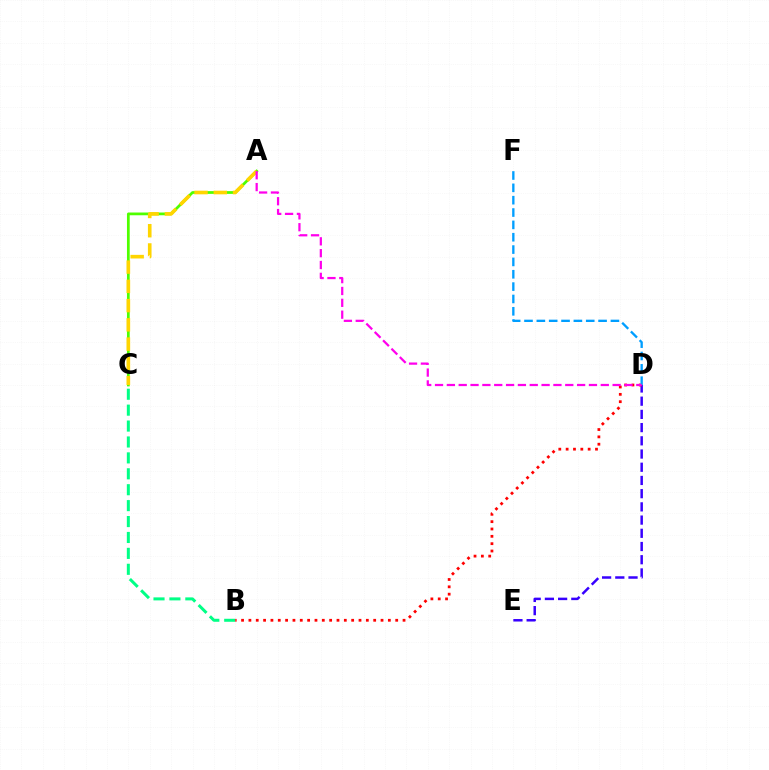{('D', 'E'): [{'color': '#3700ff', 'line_style': 'dashed', 'thickness': 1.79}], ('B', 'C'): [{'color': '#00ff86', 'line_style': 'dashed', 'thickness': 2.16}], ('A', 'C'): [{'color': '#4fff00', 'line_style': 'solid', 'thickness': 1.98}, {'color': '#ffd500', 'line_style': 'dashed', 'thickness': 2.62}], ('B', 'D'): [{'color': '#ff0000', 'line_style': 'dotted', 'thickness': 1.99}], ('D', 'F'): [{'color': '#009eff', 'line_style': 'dashed', 'thickness': 1.68}], ('A', 'D'): [{'color': '#ff00ed', 'line_style': 'dashed', 'thickness': 1.61}]}